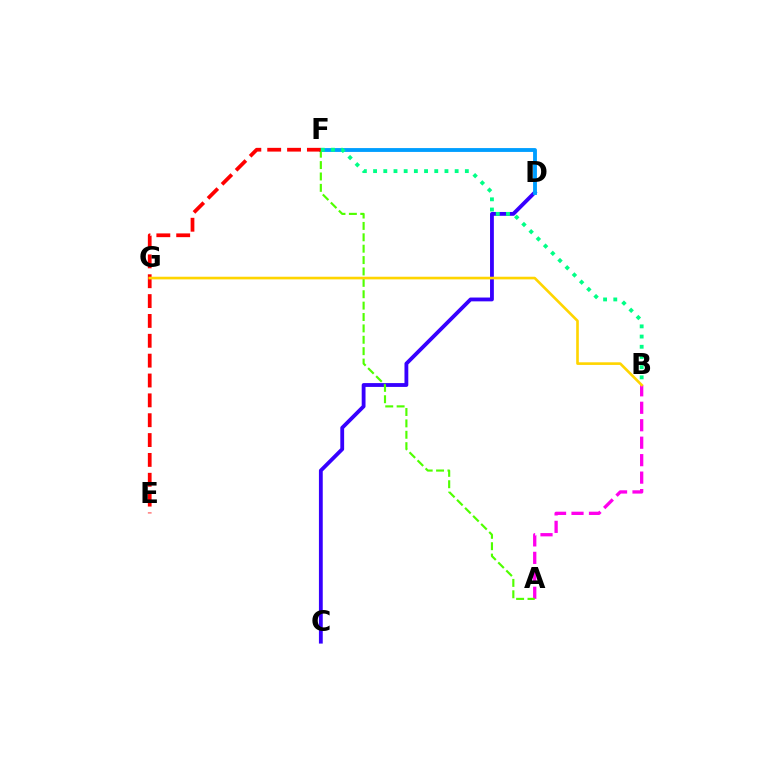{('C', 'D'): [{'color': '#3700ff', 'line_style': 'solid', 'thickness': 2.75}], ('A', 'B'): [{'color': '#ff00ed', 'line_style': 'dashed', 'thickness': 2.37}], ('D', 'F'): [{'color': '#009eff', 'line_style': 'solid', 'thickness': 2.77}], ('A', 'F'): [{'color': '#4fff00', 'line_style': 'dashed', 'thickness': 1.55}], ('E', 'F'): [{'color': '#ff0000', 'line_style': 'dashed', 'thickness': 2.7}], ('B', 'F'): [{'color': '#00ff86', 'line_style': 'dotted', 'thickness': 2.77}], ('B', 'G'): [{'color': '#ffd500', 'line_style': 'solid', 'thickness': 1.9}]}